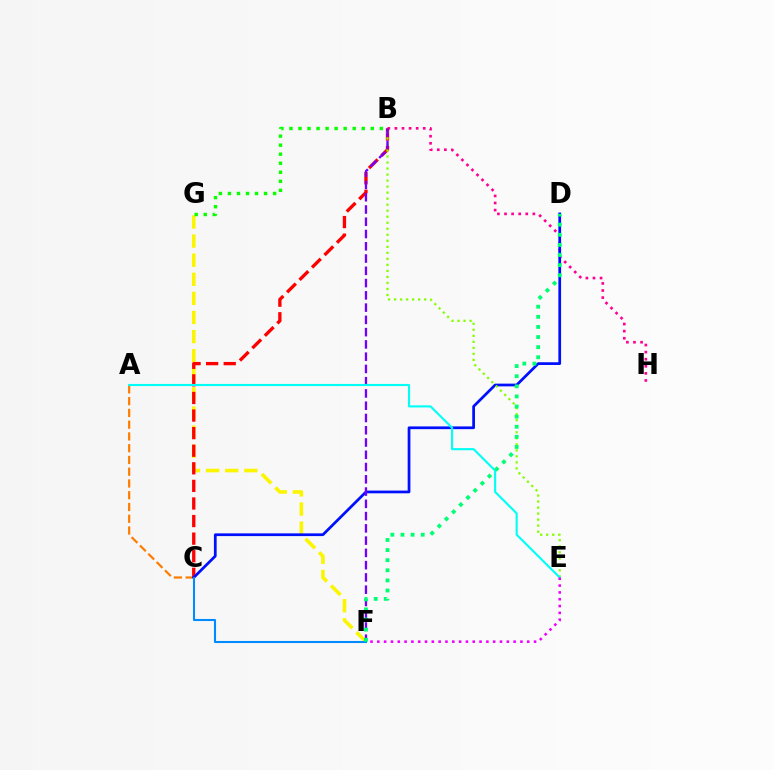{('A', 'C'): [{'color': '#ff7c00', 'line_style': 'dashed', 'thickness': 1.6}], ('F', 'G'): [{'color': '#fcf500', 'line_style': 'dashed', 'thickness': 2.6}], ('B', 'C'): [{'color': '#ff0000', 'line_style': 'dashed', 'thickness': 2.39}], ('B', 'H'): [{'color': '#ff0094', 'line_style': 'dotted', 'thickness': 1.92}], ('C', 'D'): [{'color': '#0010ff', 'line_style': 'solid', 'thickness': 1.97}], ('B', 'E'): [{'color': '#84ff00', 'line_style': 'dotted', 'thickness': 1.64}], ('B', 'F'): [{'color': '#7200ff', 'line_style': 'dashed', 'thickness': 1.67}], ('C', 'F'): [{'color': '#008cff', 'line_style': 'solid', 'thickness': 1.5}], ('A', 'E'): [{'color': '#00fff6', 'line_style': 'solid', 'thickness': 1.52}], ('E', 'F'): [{'color': '#ee00ff', 'line_style': 'dotted', 'thickness': 1.85}], ('D', 'F'): [{'color': '#00ff74', 'line_style': 'dotted', 'thickness': 2.75}], ('B', 'G'): [{'color': '#08ff00', 'line_style': 'dotted', 'thickness': 2.46}]}